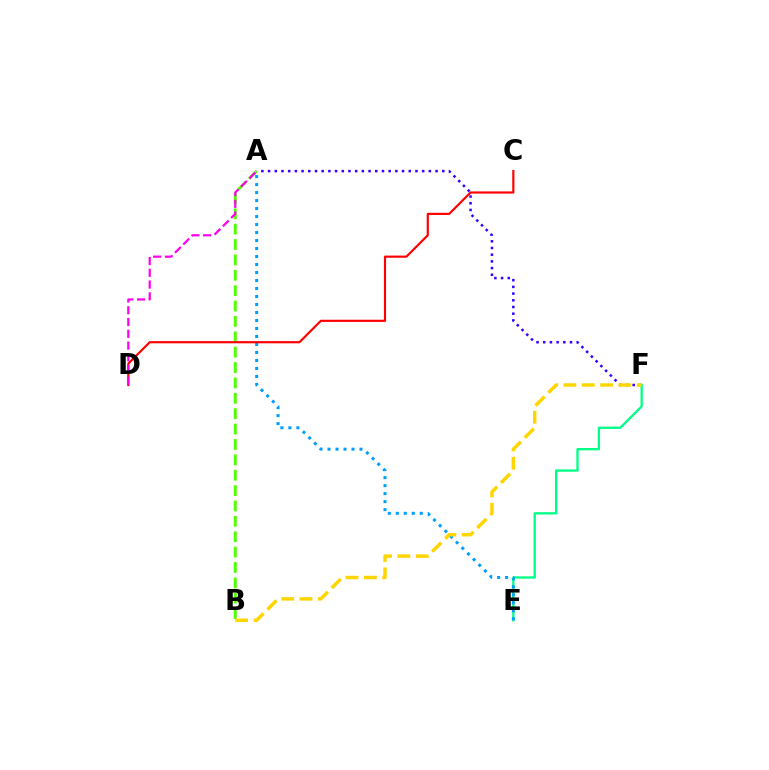{('A', 'F'): [{'color': '#3700ff', 'line_style': 'dotted', 'thickness': 1.82}], ('E', 'F'): [{'color': '#00ff86', 'line_style': 'solid', 'thickness': 1.66}], ('A', 'B'): [{'color': '#4fff00', 'line_style': 'dashed', 'thickness': 2.09}], ('A', 'E'): [{'color': '#009eff', 'line_style': 'dotted', 'thickness': 2.17}], ('B', 'F'): [{'color': '#ffd500', 'line_style': 'dashed', 'thickness': 2.49}], ('C', 'D'): [{'color': '#ff0000', 'line_style': 'solid', 'thickness': 1.57}], ('A', 'D'): [{'color': '#ff00ed', 'line_style': 'dashed', 'thickness': 1.6}]}